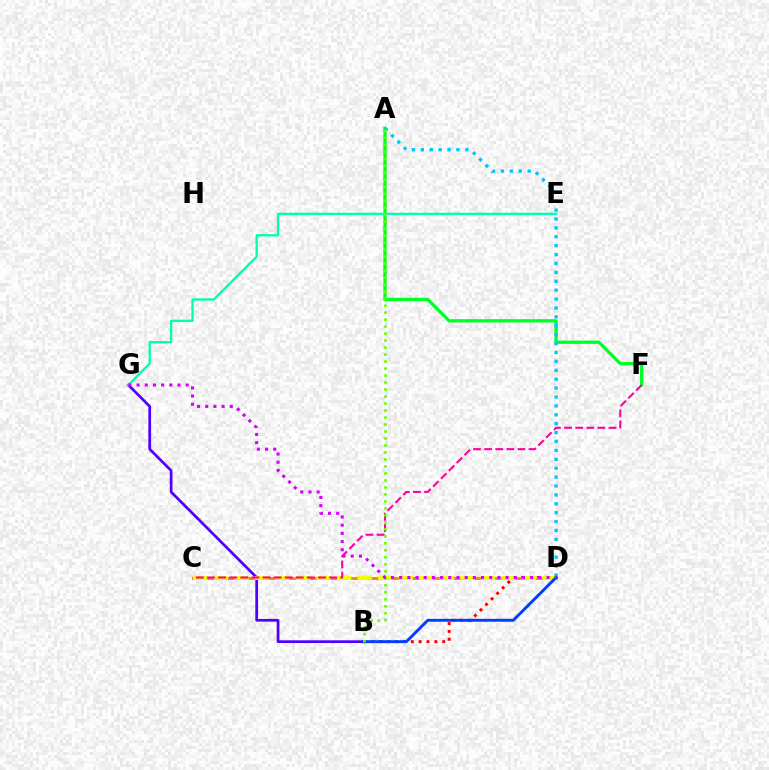{('A', 'F'): [{'color': '#00ff27', 'line_style': 'solid', 'thickness': 2.37}], ('B', 'G'): [{'color': '#4f00ff', 'line_style': 'solid', 'thickness': 1.96}], ('B', 'D'): [{'color': '#ff0000', 'line_style': 'dotted', 'thickness': 2.14}, {'color': '#003fff', 'line_style': 'solid', 'thickness': 2.1}], ('C', 'D'): [{'color': '#ff8800', 'line_style': 'solid', 'thickness': 2.13}, {'color': '#eeff00', 'line_style': 'dashed', 'thickness': 2.79}], ('A', 'D'): [{'color': '#00c7ff', 'line_style': 'dotted', 'thickness': 2.42}], ('E', 'G'): [{'color': '#00ffaf', 'line_style': 'solid', 'thickness': 1.68}], ('C', 'F'): [{'color': '#ff00a0', 'line_style': 'dashed', 'thickness': 1.51}], ('A', 'B'): [{'color': '#66ff00', 'line_style': 'dotted', 'thickness': 1.9}], ('D', 'G'): [{'color': '#d600ff', 'line_style': 'dotted', 'thickness': 2.22}]}